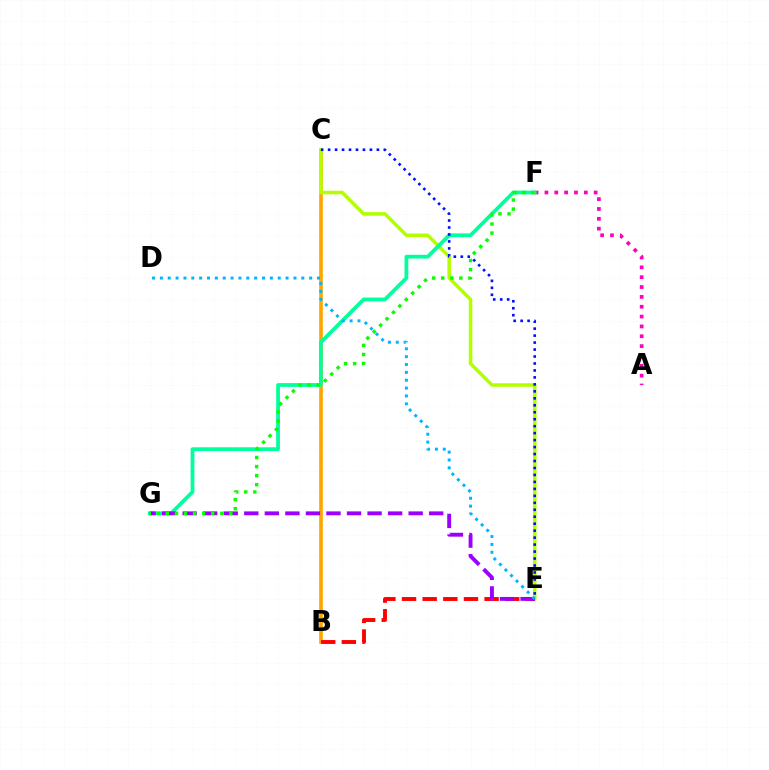{('B', 'C'): [{'color': '#ffa500', 'line_style': 'solid', 'thickness': 2.62}], ('A', 'F'): [{'color': '#ff00bd', 'line_style': 'dotted', 'thickness': 2.68}], ('C', 'E'): [{'color': '#b3ff00', 'line_style': 'solid', 'thickness': 2.55}, {'color': '#0010ff', 'line_style': 'dotted', 'thickness': 1.89}], ('F', 'G'): [{'color': '#00ff9d', 'line_style': 'solid', 'thickness': 2.71}, {'color': '#08ff00', 'line_style': 'dotted', 'thickness': 2.46}], ('B', 'E'): [{'color': '#ff0000', 'line_style': 'dashed', 'thickness': 2.8}], ('E', 'G'): [{'color': '#9b00ff', 'line_style': 'dashed', 'thickness': 2.79}], ('D', 'E'): [{'color': '#00b5ff', 'line_style': 'dotted', 'thickness': 2.13}]}